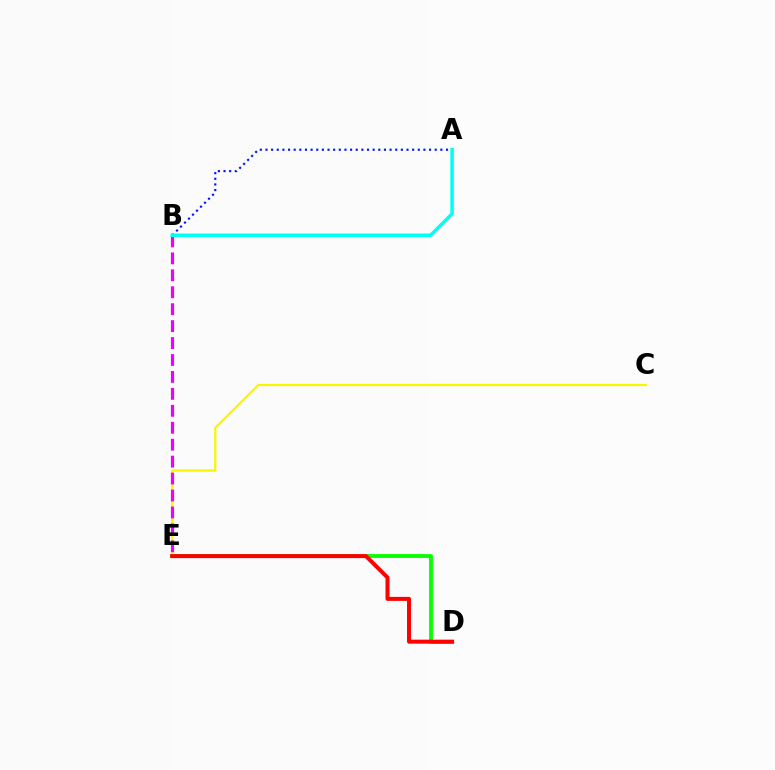{('D', 'E'): [{'color': '#08ff00', 'line_style': 'solid', 'thickness': 2.76}, {'color': '#ff0000', 'line_style': 'solid', 'thickness': 2.88}], ('A', 'B'): [{'color': '#0010ff', 'line_style': 'dotted', 'thickness': 1.53}, {'color': '#00fff6', 'line_style': 'solid', 'thickness': 2.53}], ('C', 'E'): [{'color': '#fcf500', 'line_style': 'solid', 'thickness': 1.61}], ('B', 'E'): [{'color': '#ee00ff', 'line_style': 'dashed', 'thickness': 2.3}]}